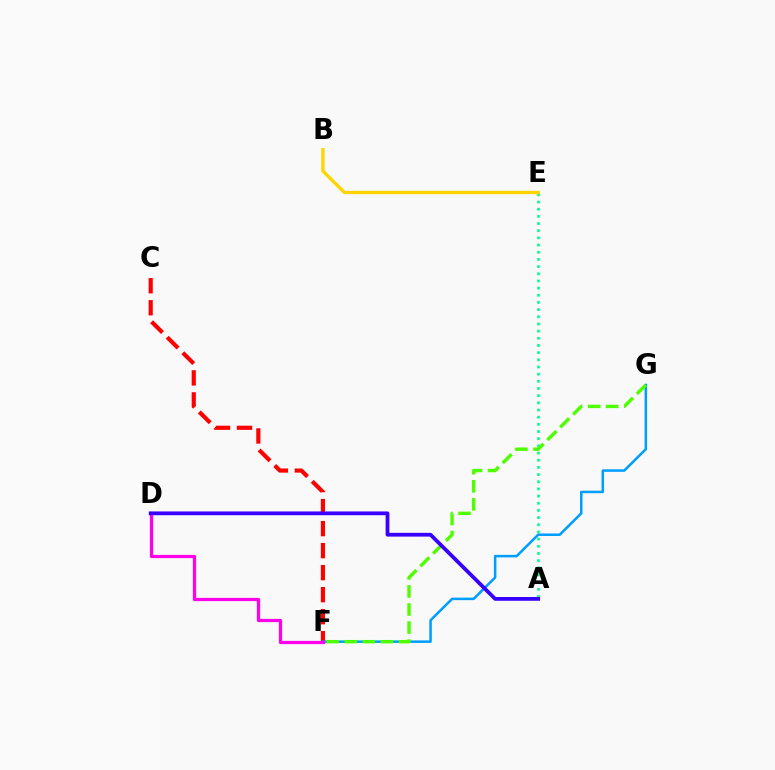{('A', 'E'): [{'color': '#00ff86', 'line_style': 'dotted', 'thickness': 1.95}], ('C', 'F'): [{'color': '#ff0000', 'line_style': 'dashed', 'thickness': 2.99}], ('F', 'G'): [{'color': '#009eff', 'line_style': 'solid', 'thickness': 1.81}, {'color': '#4fff00', 'line_style': 'dashed', 'thickness': 2.46}], ('D', 'F'): [{'color': '#ff00ed', 'line_style': 'solid', 'thickness': 2.33}], ('A', 'D'): [{'color': '#3700ff', 'line_style': 'solid', 'thickness': 2.71}], ('B', 'E'): [{'color': '#ffd500', 'line_style': 'solid', 'thickness': 2.41}]}